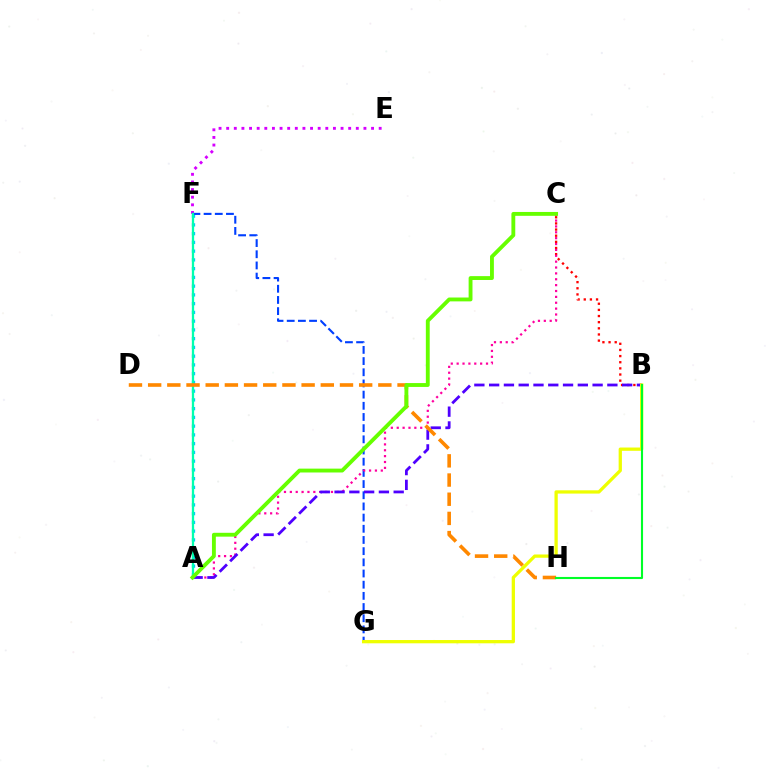{('B', 'C'): [{'color': '#ff0000', 'line_style': 'dotted', 'thickness': 1.67}], ('E', 'F'): [{'color': '#d600ff', 'line_style': 'dotted', 'thickness': 2.07}], ('A', 'F'): [{'color': '#00c7ff', 'line_style': 'dotted', 'thickness': 2.38}, {'color': '#00ffaf', 'line_style': 'solid', 'thickness': 1.65}], ('F', 'G'): [{'color': '#003fff', 'line_style': 'dashed', 'thickness': 1.52}], ('A', 'C'): [{'color': '#ff00a0', 'line_style': 'dotted', 'thickness': 1.6}, {'color': '#66ff00', 'line_style': 'solid', 'thickness': 2.78}], ('A', 'B'): [{'color': '#4f00ff', 'line_style': 'dashed', 'thickness': 2.01}], ('D', 'H'): [{'color': '#ff8800', 'line_style': 'dashed', 'thickness': 2.61}], ('B', 'G'): [{'color': '#eeff00', 'line_style': 'solid', 'thickness': 2.36}], ('B', 'H'): [{'color': '#00ff27', 'line_style': 'solid', 'thickness': 1.52}]}